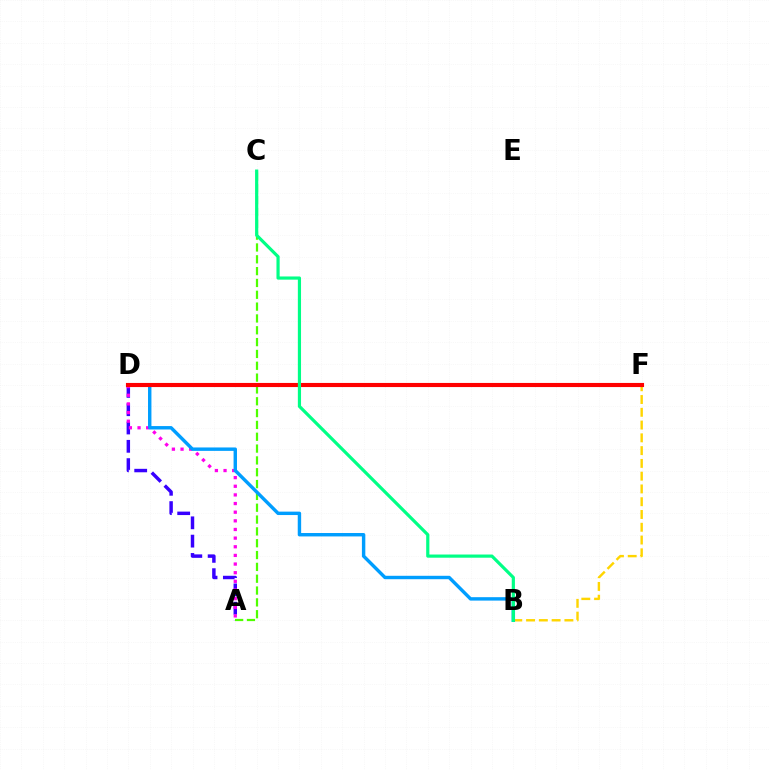{('A', 'D'): [{'color': '#3700ff', 'line_style': 'dashed', 'thickness': 2.49}, {'color': '#ff00ed', 'line_style': 'dotted', 'thickness': 2.35}], ('A', 'C'): [{'color': '#4fff00', 'line_style': 'dashed', 'thickness': 1.61}], ('B', 'F'): [{'color': '#ffd500', 'line_style': 'dashed', 'thickness': 1.74}], ('B', 'D'): [{'color': '#009eff', 'line_style': 'solid', 'thickness': 2.46}], ('D', 'F'): [{'color': '#ff0000', 'line_style': 'solid', 'thickness': 2.96}], ('B', 'C'): [{'color': '#00ff86', 'line_style': 'solid', 'thickness': 2.29}]}